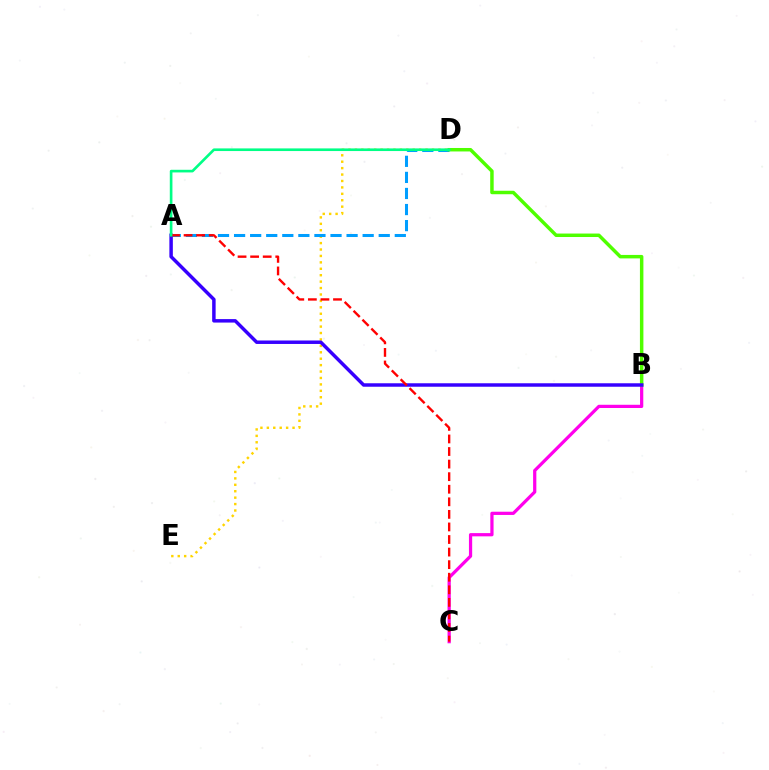{('B', 'C'): [{'color': '#ff00ed', 'line_style': 'solid', 'thickness': 2.33}], ('D', 'E'): [{'color': '#ffd500', 'line_style': 'dotted', 'thickness': 1.75}], ('A', 'D'): [{'color': '#009eff', 'line_style': 'dashed', 'thickness': 2.18}, {'color': '#00ff86', 'line_style': 'solid', 'thickness': 1.9}], ('B', 'D'): [{'color': '#4fff00', 'line_style': 'solid', 'thickness': 2.5}], ('A', 'B'): [{'color': '#3700ff', 'line_style': 'solid', 'thickness': 2.5}], ('A', 'C'): [{'color': '#ff0000', 'line_style': 'dashed', 'thickness': 1.71}]}